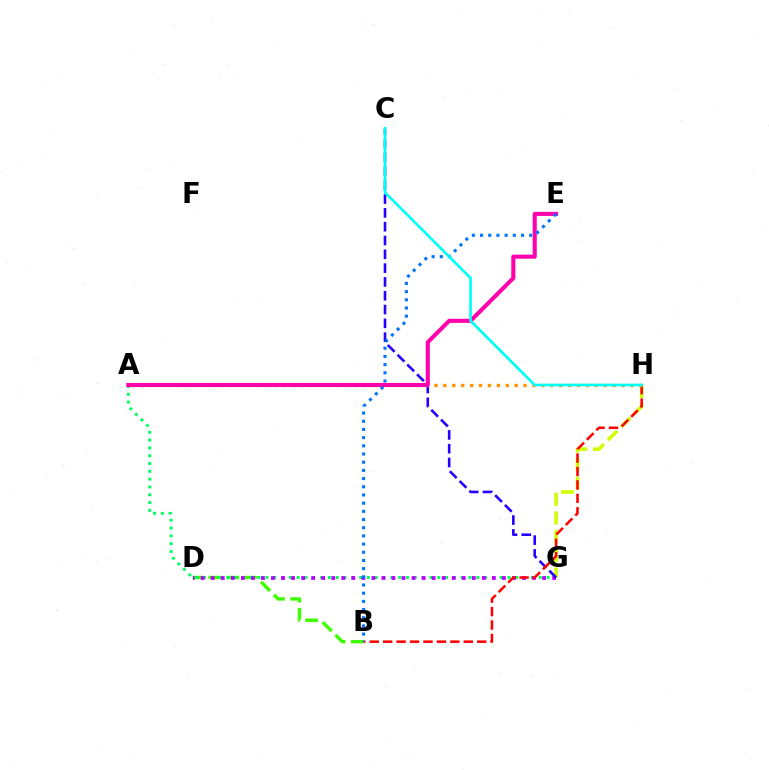{('B', 'D'): [{'color': '#3dff00', 'line_style': 'dashed', 'thickness': 2.47}], ('A', 'G'): [{'color': '#00ff5c', 'line_style': 'dotted', 'thickness': 2.12}], ('G', 'H'): [{'color': '#d1ff00', 'line_style': 'dashed', 'thickness': 2.54}], ('D', 'G'): [{'color': '#b900ff', 'line_style': 'dotted', 'thickness': 2.73}], ('C', 'G'): [{'color': '#2500ff', 'line_style': 'dashed', 'thickness': 1.88}], ('B', 'H'): [{'color': '#ff0000', 'line_style': 'dashed', 'thickness': 1.82}], ('A', 'H'): [{'color': '#ff9400', 'line_style': 'dotted', 'thickness': 2.42}], ('A', 'E'): [{'color': '#ff00ac', 'line_style': 'solid', 'thickness': 2.94}], ('B', 'E'): [{'color': '#0074ff', 'line_style': 'dotted', 'thickness': 2.22}], ('C', 'H'): [{'color': '#00fff6', 'line_style': 'solid', 'thickness': 1.92}]}